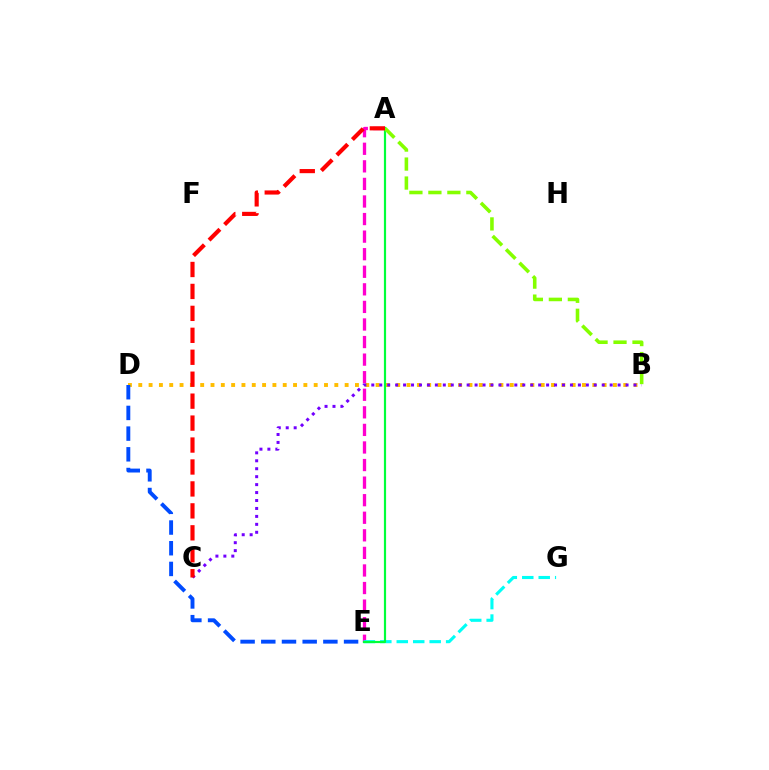{('A', 'E'): [{'color': '#ff00cf', 'line_style': 'dashed', 'thickness': 2.39}, {'color': '#00ff39', 'line_style': 'solid', 'thickness': 1.57}], ('E', 'G'): [{'color': '#00fff6', 'line_style': 'dashed', 'thickness': 2.24}], ('B', 'D'): [{'color': '#ffbd00', 'line_style': 'dotted', 'thickness': 2.8}], ('B', 'C'): [{'color': '#7200ff', 'line_style': 'dotted', 'thickness': 2.16}], ('A', 'B'): [{'color': '#84ff00', 'line_style': 'dashed', 'thickness': 2.58}], ('A', 'C'): [{'color': '#ff0000', 'line_style': 'dashed', 'thickness': 2.98}], ('D', 'E'): [{'color': '#004bff', 'line_style': 'dashed', 'thickness': 2.81}]}